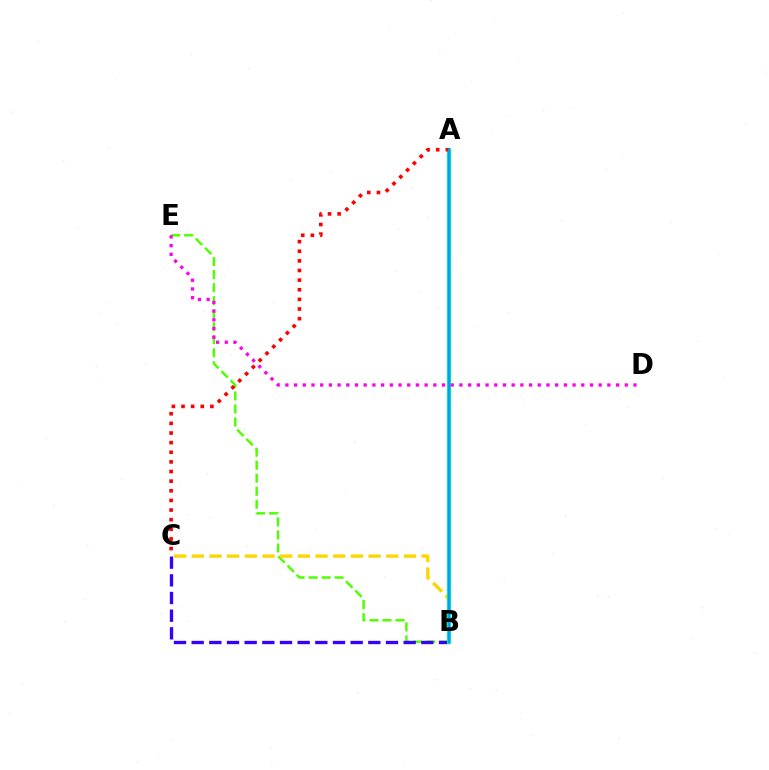{('B', 'E'): [{'color': '#4fff00', 'line_style': 'dashed', 'thickness': 1.77}], ('B', 'C'): [{'color': '#ffd500', 'line_style': 'dashed', 'thickness': 2.4}, {'color': '#3700ff', 'line_style': 'dashed', 'thickness': 2.4}], ('A', 'B'): [{'color': '#00ff86', 'line_style': 'solid', 'thickness': 2.96}, {'color': '#009eff', 'line_style': 'solid', 'thickness': 1.74}], ('A', 'C'): [{'color': '#ff0000', 'line_style': 'dotted', 'thickness': 2.62}], ('D', 'E'): [{'color': '#ff00ed', 'line_style': 'dotted', 'thickness': 2.36}]}